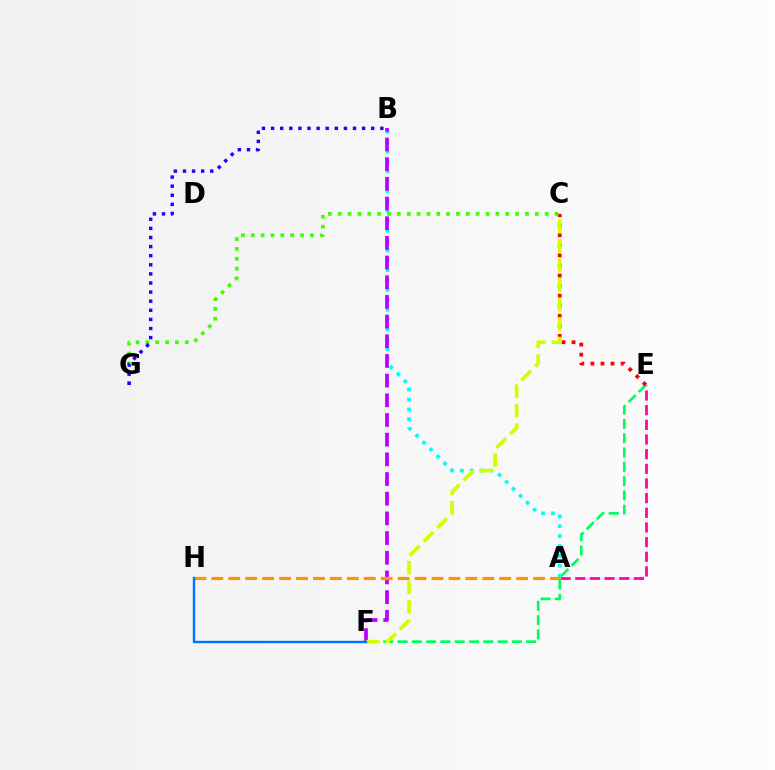{('A', 'E'): [{'color': '#ff00ac', 'line_style': 'dashed', 'thickness': 1.99}], ('E', 'F'): [{'color': '#00ff5c', 'line_style': 'dashed', 'thickness': 1.94}], ('A', 'B'): [{'color': '#00fff6', 'line_style': 'dotted', 'thickness': 2.68}], ('B', 'F'): [{'color': '#b900ff', 'line_style': 'dashed', 'thickness': 2.67}], ('C', 'E'): [{'color': '#ff0000', 'line_style': 'dotted', 'thickness': 2.73}], ('C', 'F'): [{'color': '#d1ff00', 'line_style': 'dashed', 'thickness': 2.65}], ('A', 'H'): [{'color': '#ff9400', 'line_style': 'dashed', 'thickness': 2.3}], ('C', 'G'): [{'color': '#3dff00', 'line_style': 'dotted', 'thickness': 2.68}], ('F', 'H'): [{'color': '#0074ff', 'line_style': 'solid', 'thickness': 1.72}], ('B', 'G'): [{'color': '#2500ff', 'line_style': 'dotted', 'thickness': 2.47}]}